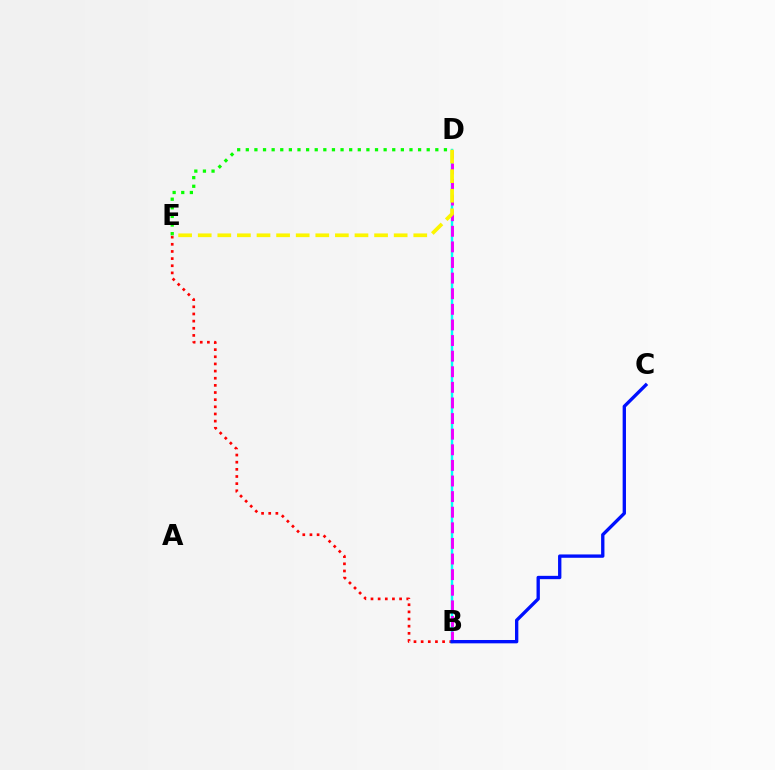{('B', 'E'): [{'color': '#ff0000', 'line_style': 'dotted', 'thickness': 1.94}], ('B', 'D'): [{'color': '#00fff6', 'line_style': 'solid', 'thickness': 1.76}, {'color': '#ee00ff', 'line_style': 'dashed', 'thickness': 2.12}], ('D', 'E'): [{'color': '#08ff00', 'line_style': 'dotted', 'thickness': 2.34}, {'color': '#fcf500', 'line_style': 'dashed', 'thickness': 2.66}], ('B', 'C'): [{'color': '#0010ff', 'line_style': 'solid', 'thickness': 2.4}]}